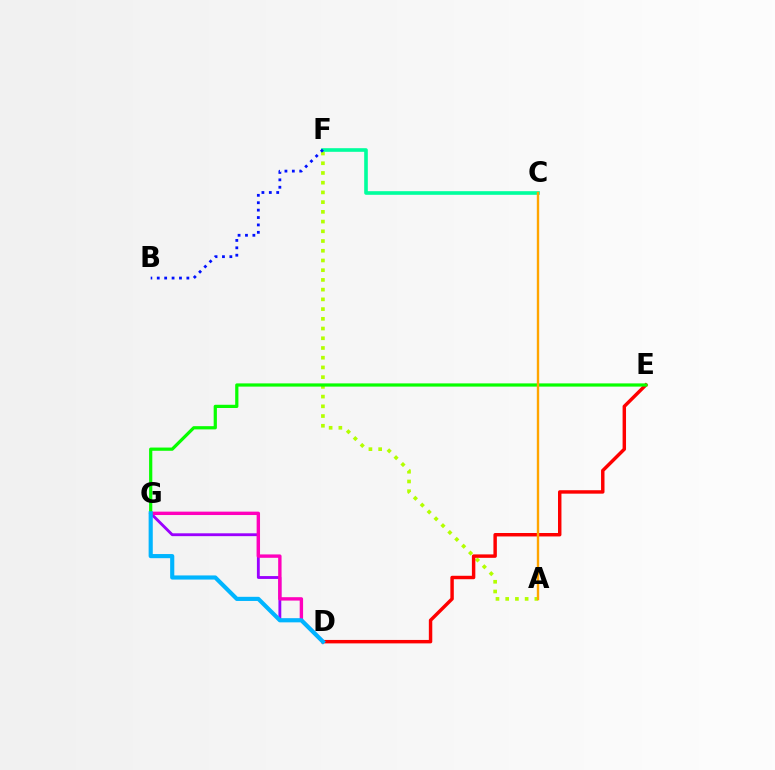{('A', 'F'): [{'color': '#b3ff00', 'line_style': 'dotted', 'thickness': 2.64}], ('D', 'G'): [{'color': '#9b00ff', 'line_style': 'solid', 'thickness': 2.05}, {'color': '#ff00bd', 'line_style': 'solid', 'thickness': 2.44}, {'color': '#00b5ff', 'line_style': 'solid', 'thickness': 2.98}], ('D', 'E'): [{'color': '#ff0000', 'line_style': 'solid', 'thickness': 2.48}], ('E', 'G'): [{'color': '#08ff00', 'line_style': 'solid', 'thickness': 2.32}], ('C', 'F'): [{'color': '#00ff9d', 'line_style': 'solid', 'thickness': 2.61}], ('A', 'C'): [{'color': '#ffa500', 'line_style': 'solid', 'thickness': 1.72}], ('B', 'F'): [{'color': '#0010ff', 'line_style': 'dotted', 'thickness': 2.01}]}